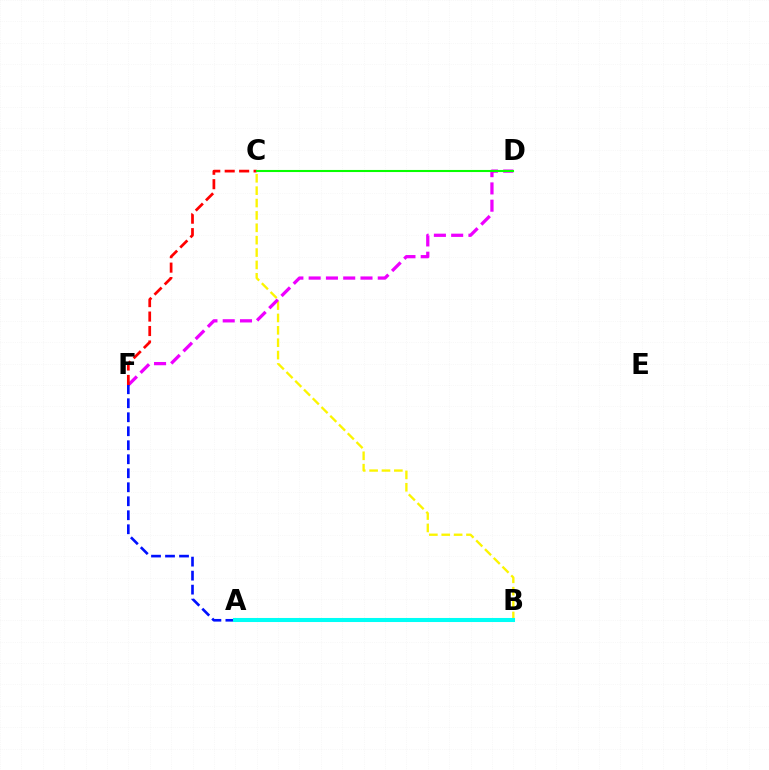{('B', 'C'): [{'color': '#fcf500', 'line_style': 'dashed', 'thickness': 1.68}], ('D', 'F'): [{'color': '#ee00ff', 'line_style': 'dashed', 'thickness': 2.35}], ('C', 'F'): [{'color': '#ff0000', 'line_style': 'dashed', 'thickness': 1.96}], ('A', 'F'): [{'color': '#0010ff', 'line_style': 'dashed', 'thickness': 1.9}], ('C', 'D'): [{'color': '#08ff00', 'line_style': 'solid', 'thickness': 1.5}], ('A', 'B'): [{'color': '#00fff6', 'line_style': 'solid', 'thickness': 2.92}]}